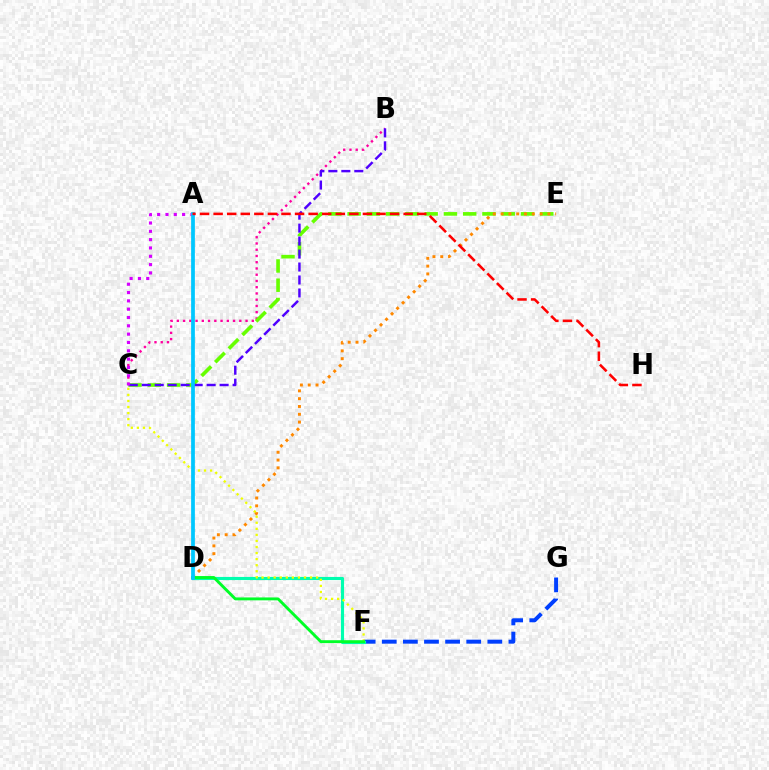{('B', 'C'): [{'color': '#ff00a0', 'line_style': 'dotted', 'thickness': 1.7}, {'color': '#4f00ff', 'line_style': 'dashed', 'thickness': 1.76}], ('C', 'E'): [{'color': '#66ff00', 'line_style': 'dashed', 'thickness': 2.62}], ('F', 'G'): [{'color': '#003fff', 'line_style': 'dashed', 'thickness': 2.87}], ('D', 'E'): [{'color': '#ff8800', 'line_style': 'dotted', 'thickness': 2.12}], ('D', 'F'): [{'color': '#00ffaf', 'line_style': 'solid', 'thickness': 2.25}, {'color': '#00ff27', 'line_style': 'solid', 'thickness': 2.08}], ('C', 'F'): [{'color': '#eeff00', 'line_style': 'dotted', 'thickness': 1.65}], ('A', 'C'): [{'color': '#d600ff', 'line_style': 'dotted', 'thickness': 2.26}], ('A', 'D'): [{'color': '#00c7ff', 'line_style': 'solid', 'thickness': 2.69}], ('A', 'H'): [{'color': '#ff0000', 'line_style': 'dashed', 'thickness': 1.84}]}